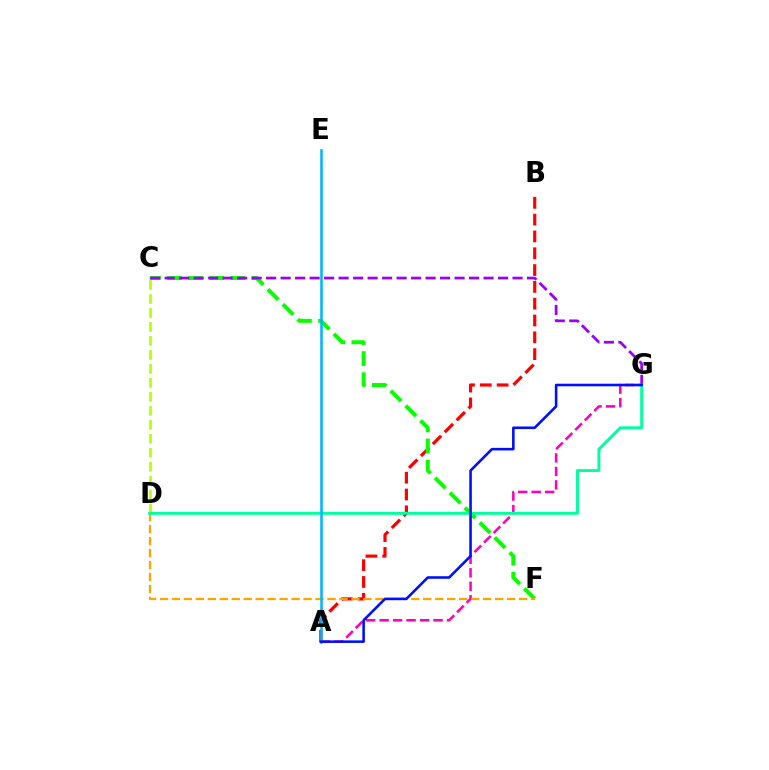{('A', 'B'): [{'color': '#ff0000', 'line_style': 'dashed', 'thickness': 2.28}], ('C', 'F'): [{'color': '#08ff00', 'line_style': 'dashed', 'thickness': 2.87}], ('A', 'G'): [{'color': '#ff00bd', 'line_style': 'dashed', 'thickness': 1.83}, {'color': '#0010ff', 'line_style': 'solid', 'thickness': 1.87}], ('D', 'F'): [{'color': '#ffa500', 'line_style': 'dashed', 'thickness': 1.63}], ('C', 'G'): [{'color': '#9b00ff', 'line_style': 'dashed', 'thickness': 1.97}], ('C', 'D'): [{'color': '#b3ff00', 'line_style': 'dashed', 'thickness': 1.9}], ('D', 'G'): [{'color': '#00ff9d', 'line_style': 'solid', 'thickness': 2.1}], ('A', 'E'): [{'color': '#00b5ff', 'line_style': 'solid', 'thickness': 1.83}]}